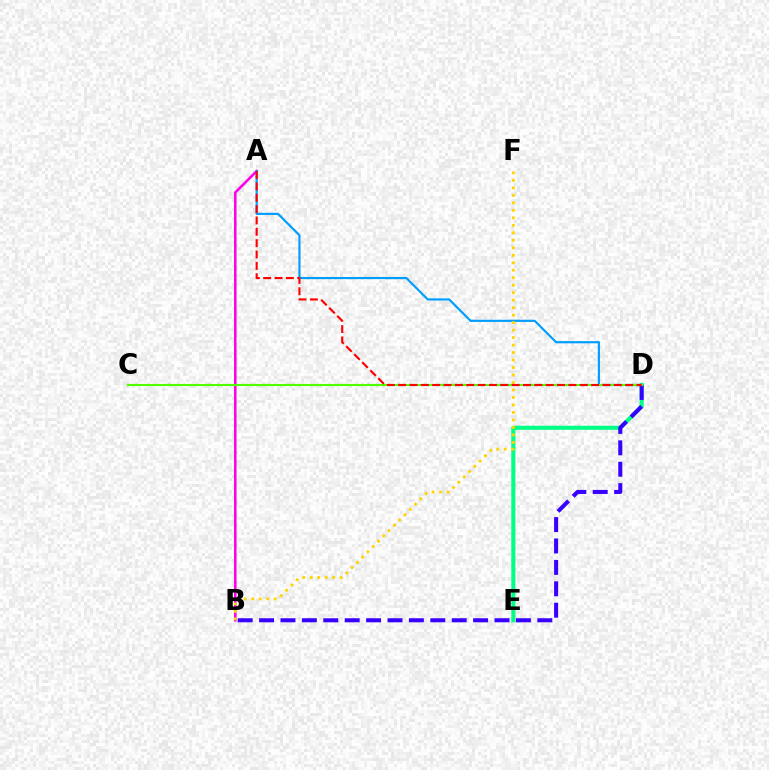{('D', 'E'): [{'color': '#00ff86', 'line_style': 'solid', 'thickness': 2.93}], ('A', 'B'): [{'color': '#ff00ed', 'line_style': 'solid', 'thickness': 1.84}], ('A', 'D'): [{'color': '#009eff', 'line_style': 'solid', 'thickness': 1.56}, {'color': '#ff0000', 'line_style': 'dashed', 'thickness': 1.54}], ('B', 'D'): [{'color': '#3700ff', 'line_style': 'dashed', 'thickness': 2.91}], ('B', 'F'): [{'color': '#ffd500', 'line_style': 'dotted', 'thickness': 2.03}], ('C', 'D'): [{'color': '#4fff00', 'line_style': 'solid', 'thickness': 1.52}]}